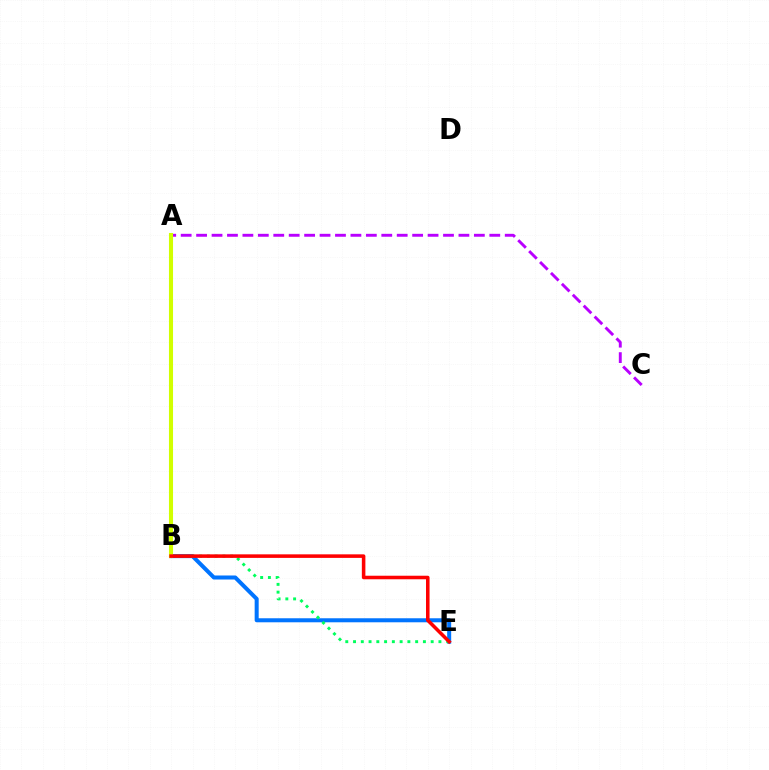{('B', 'E'): [{'color': '#0074ff', 'line_style': 'solid', 'thickness': 2.9}, {'color': '#00ff5c', 'line_style': 'dotted', 'thickness': 2.11}, {'color': '#ff0000', 'line_style': 'solid', 'thickness': 2.55}], ('A', 'C'): [{'color': '#b900ff', 'line_style': 'dashed', 'thickness': 2.1}], ('A', 'B'): [{'color': '#d1ff00', 'line_style': 'solid', 'thickness': 2.94}]}